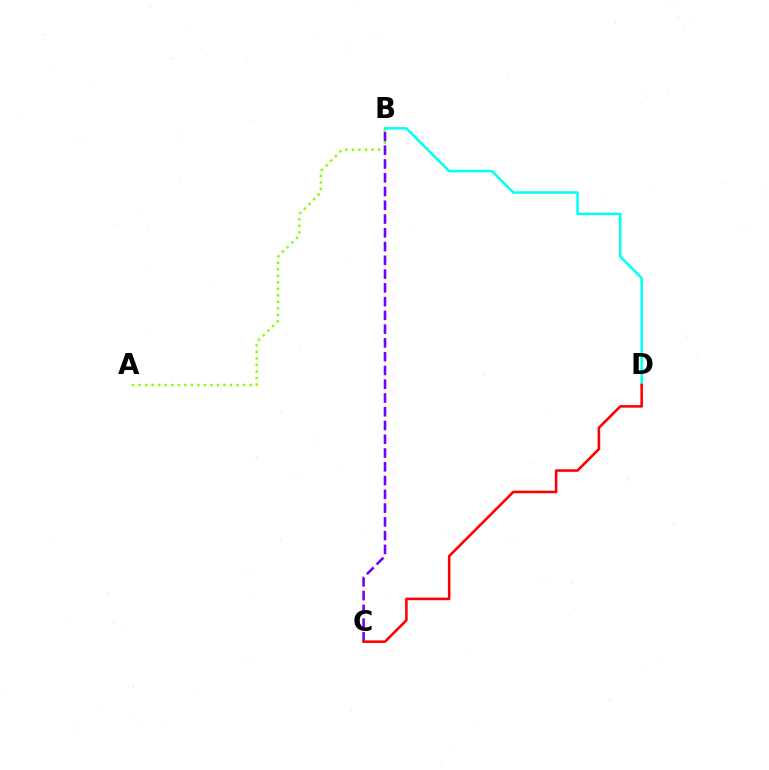{('A', 'B'): [{'color': '#84ff00', 'line_style': 'dotted', 'thickness': 1.77}], ('B', 'D'): [{'color': '#00fff6', 'line_style': 'solid', 'thickness': 1.8}], ('B', 'C'): [{'color': '#7200ff', 'line_style': 'dashed', 'thickness': 1.87}], ('C', 'D'): [{'color': '#ff0000', 'line_style': 'solid', 'thickness': 1.85}]}